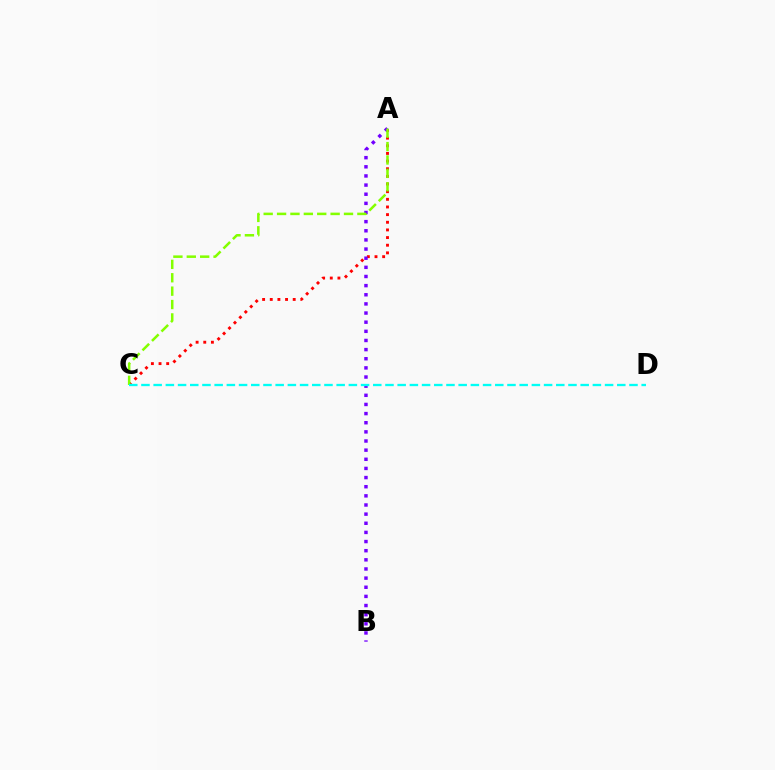{('A', 'C'): [{'color': '#ff0000', 'line_style': 'dotted', 'thickness': 2.08}, {'color': '#84ff00', 'line_style': 'dashed', 'thickness': 1.82}], ('A', 'B'): [{'color': '#7200ff', 'line_style': 'dotted', 'thickness': 2.48}], ('C', 'D'): [{'color': '#00fff6', 'line_style': 'dashed', 'thickness': 1.66}]}